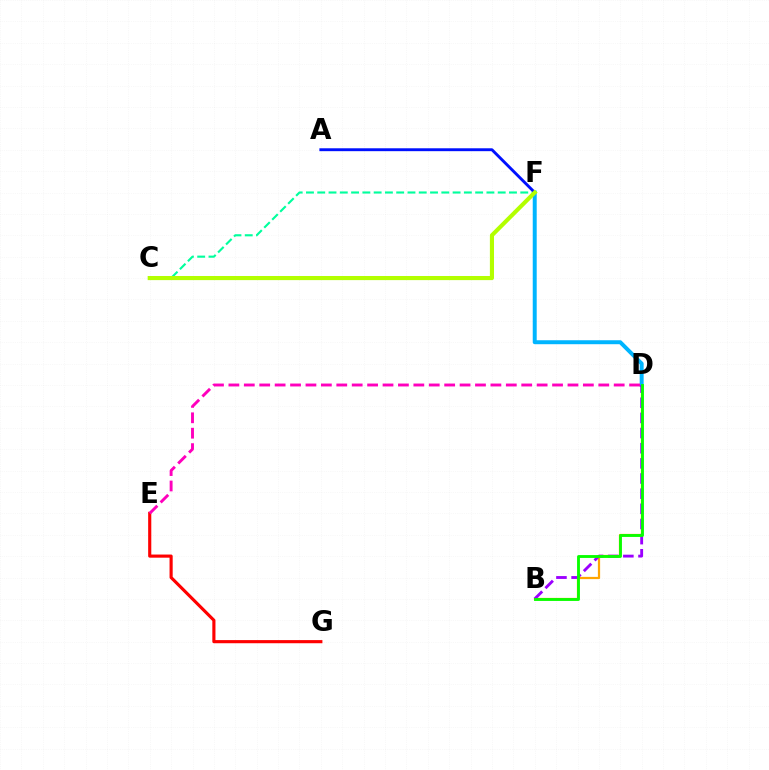{('B', 'D'): [{'color': '#ffa500', 'line_style': 'solid', 'thickness': 1.61}, {'color': '#9b00ff', 'line_style': 'dashed', 'thickness': 2.06}, {'color': '#08ff00', 'line_style': 'solid', 'thickness': 2.06}], ('C', 'F'): [{'color': '#00ff9d', 'line_style': 'dashed', 'thickness': 1.53}, {'color': '#b3ff00', 'line_style': 'solid', 'thickness': 2.96}], ('D', 'F'): [{'color': '#00b5ff', 'line_style': 'solid', 'thickness': 2.85}], ('A', 'F'): [{'color': '#0010ff', 'line_style': 'solid', 'thickness': 2.08}], ('E', 'G'): [{'color': '#ff0000', 'line_style': 'solid', 'thickness': 2.26}], ('D', 'E'): [{'color': '#ff00bd', 'line_style': 'dashed', 'thickness': 2.09}]}